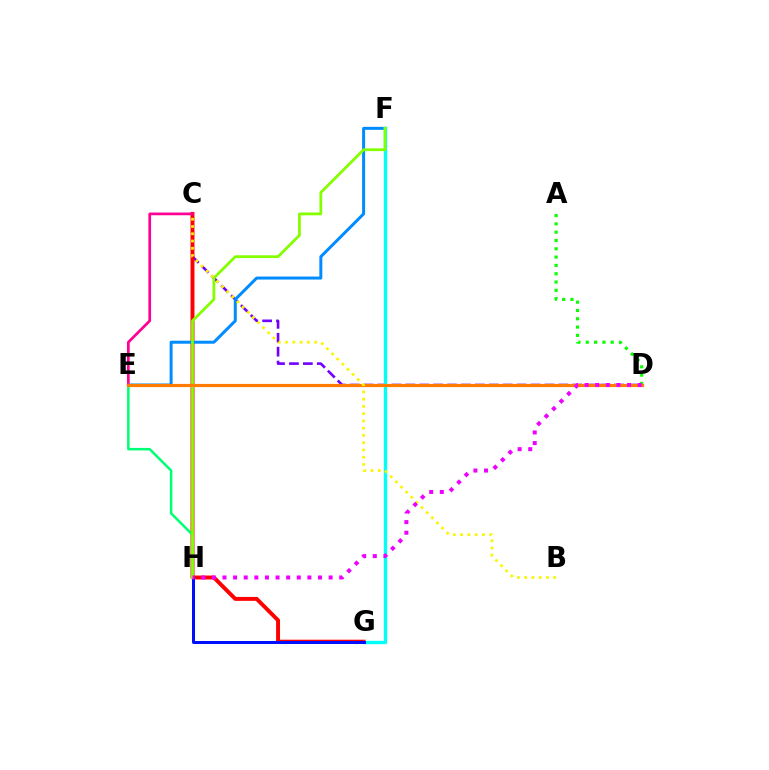{('C', 'D'): [{'color': '#7200ff', 'line_style': 'dashed', 'thickness': 1.89}], ('C', 'G'): [{'color': '#ff0000', 'line_style': 'solid', 'thickness': 2.83}], ('A', 'D'): [{'color': '#08ff00', 'line_style': 'dotted', 'thickness': 2.26}], ('E', 'F'): [{'color': '#008cff', 'line_style': 'solid', 'thickness': 2.15}], ('C', 'E'): [{'color': '#ff0094', 'line_style': 'solid', 'thickness': 1.95}], ('E', 'H'): [{'color': '#00ff74', 'line_style': 'solid', 'thickness': 1.81}], ('F', 'G'): [{'color': '#00fff6', 'line_style': 'solid', 'thickness': 2.42}], ('G', 'H'): [{'color': '#0010ff', 'line_style': 'solid', 'thickness': 2.16}], ('F', 'H'): [{'color': '#84ff00', 'line_style': 'solid', 'thickness': 1.99}], ('D', 'E'): [{'color': '#ff7c00', 'line_style': 'solid', 'thickness': 2.29}], ('B', 'C'): [{'color': '#fcf500', 'line_style': 'dotted', 'thickness': 1.97}], ('D', 'H'): [{'color': '#ee00ff', 'line_style': 'dotted', 'thickness': 2.88}]}